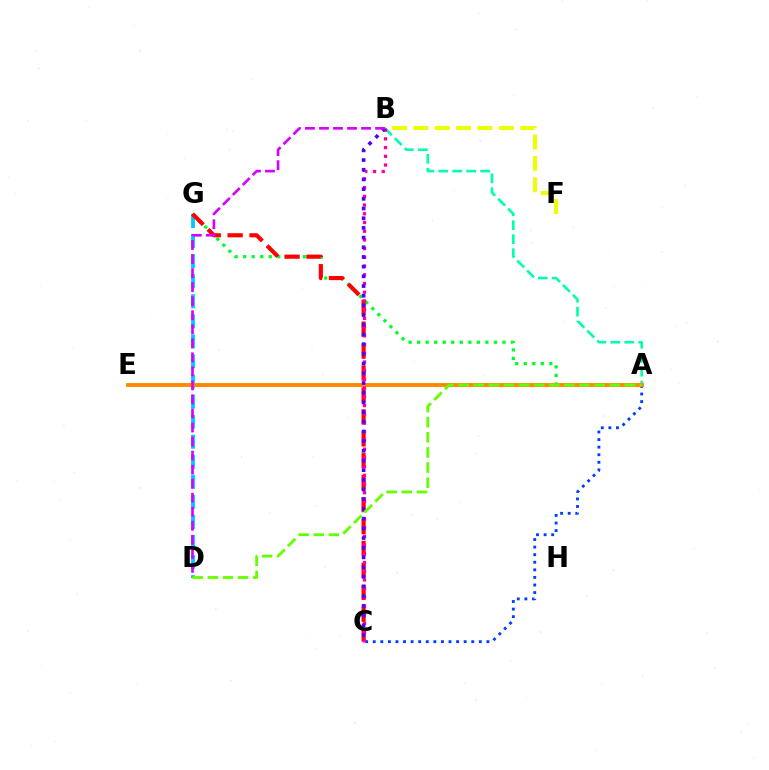{('D', 'G'): [{'color': '#00c7ff', 'line_style': 'dashed', 'thickness': 2.73}], ('A', 'B'): [{'color': '#00ffaf', 'line_style': 'dashed', 'thickness': 1.9}], ('A', 'C'): [{'color': '#003fff', 'line_style': 'dotted', 'thickness': 2.06}], ('A', 'G'): [{'color': '#00ff27', 'line_style': 'dotted', 'thickness': 2.32}], ('C', 'G'): [{'color': '#ff0000', 'line_style': 'dashed', 'thickness': 2.98}], ('A', 'E'): [{'color': '#ff8800', 'line_style': 'solid', 'thickness': 2.8}], ('B', 'F'): [{'color': '#eeff00', 'line_style': 'dashed', 'thickness': 2.9}], ('B', 'C'): [{'color': '#ff00a0', 'line_style': 'dotted', 'thickness': 2.37}, {'color': '#4f00ff', 'line_style': 'dotted', 'thickness': 2.63}], ('B', 'D'): [{'color': '#d600ff', 'line_style': 'dashed', 'thickness': 1.91}], ('A', 'D'): [{'color': '#66ff00', 'line_style': 'dashed', 'thickness': 2.05}]}